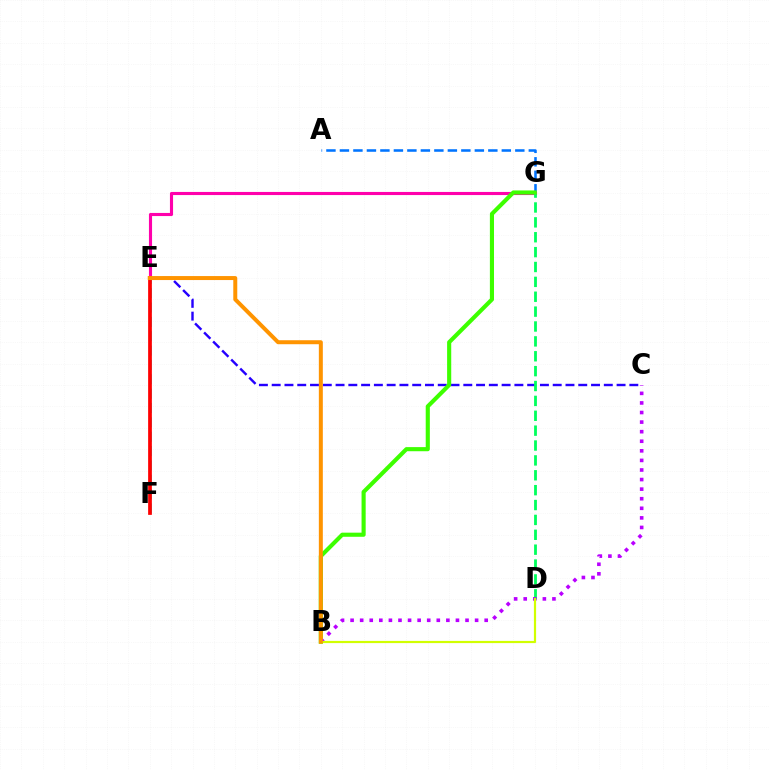{('A', 'G'): [{'color': '#0074ff', 'line_style': 'dashed', 'thickness': 1.83}], ('C', 'E'): [{'color': '#2500ff', 'line_style': 'dashed', 'thickness': 1.74}], ('E', 'G'): [{'color': '#ff00ac', 'line_style': 'solid', 'thickness': 2.25}], ('D', 'G'): [{'color': '#00ff5c', 'line_style': 'dashed', 'thickness': 2.02}], ('B', 'G'): [{'color': '#3dff00', 'line_style': 'solid', 'thickness': 2.96}], ('E', 'F'): [{'color': '#00fff6', 'line_style': 'dashed', 'thickness': 1.95}, {'color': '#ff0000', 'line_style': 'solid', 'thickness': 2.69}], ('B', 'C'): [{'color': '#b900ff', 'line_style': 'dotted', 'thickness': 2.6}], ('B', 'D'): [{'color': '#d1ff00', 'line_style': 'solid', 'thickness': 1.59}], ('B', 'E'): [{'color': '#ff9400', 'line_style': 'solid', 'thickness': 2.87}]}